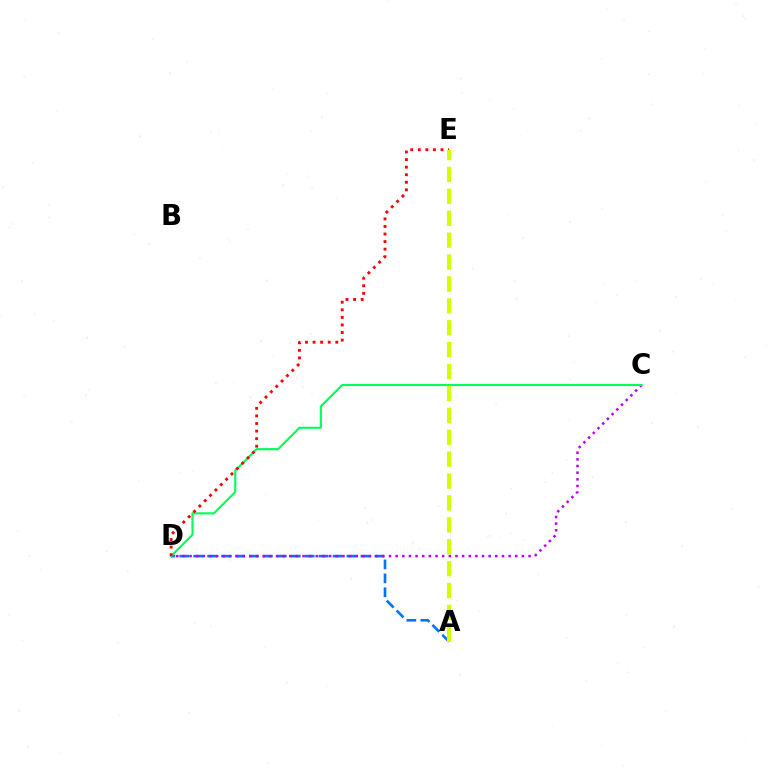{('A', 'D'): [{'color': '#0074ff', 'line_style': 'dashed', 'thickness': 1.89}], ('C', 'D'): [{'color': '#b900ff', 'line_style': 'dotted', 'thickness': 1.81}, {'color': '#00ff5c', 'line_style': 'solid', 'thickness': 1.53}], ('D', 'E'): [{'color': '#ff0000', 'line_style': 'dotted', 'thickness': 2.06}], ('A', 'E'): [{'color': '#d1ff00', 'line_style': 'dashed', 'thickness': 2.97}]}